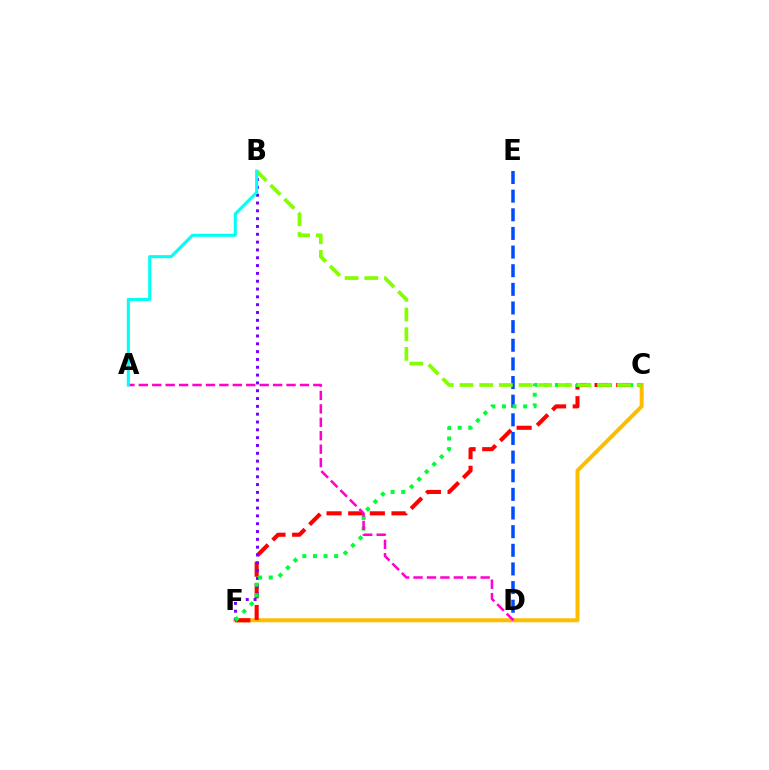{('D', 'E'): [{'color': '#004bff', 'line_style': 'dashed', 'thickness': 2.53}], ('C', 'F'): [{'color': '#ffbd00', 'line_style': 'solid', 'thickness': 2.88}, {'color': '#ff0000', 'line_style': 'dashed', 'thickness': 2.94}, {'color': '#00ff39', 'line_style': 'dotted', 'thickness': 2.88}], ('B', 'F'): [{'color': '#7200ff', 'line_style': 'dotted', 'thickness': 2.13}], ('A', 'D'): [{'color': '#ff00cf', 'line_style': 'dashed', 'thickness': 1.82}], ('B', 'C'): [{'color': '#84ff00', 'line_style': 'dashed', 'thickness': 2.67}], ('A', 'B'): [{'color': '#00fff6', 'line_style': 'solid', 'thickness': 2.21}]}